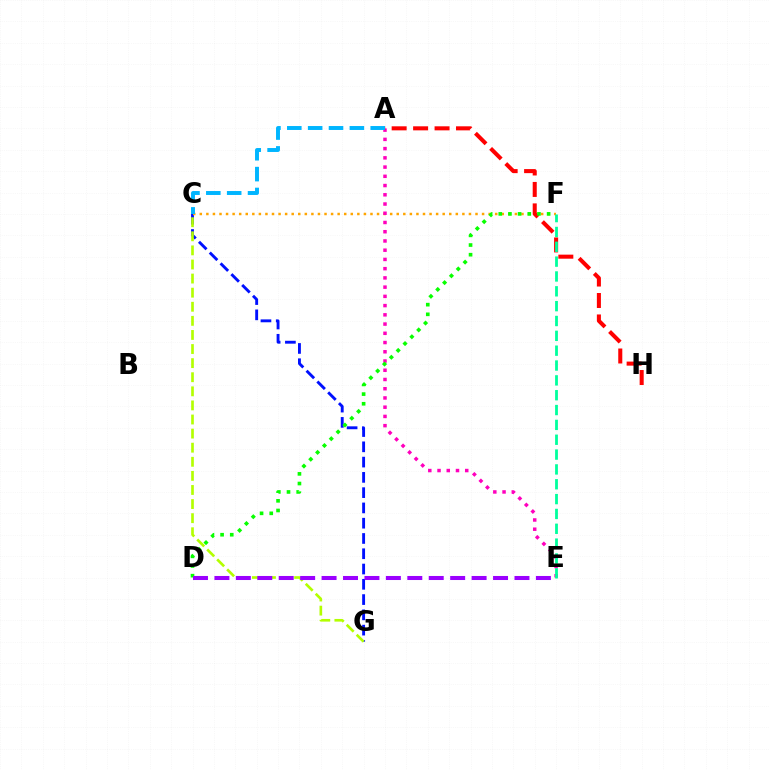{('C', 'G'): [{'color': '#0010ff', 'line_style': 'dashed', 'thickness': 2.08}, {'color': '#b3ff00', 'line_style': 'dashed', 'thickness': 1.91}], ('C', 'F'): [{'color': '#ffa500', 'line_style': 'dotted', 'thickness': 1.78}], ('A', 'E'): [{'color': '#ff00bd', 'line_style': 'dotted', 'thickness': 2.51}], ('A', 'H'): [{'color': '#ff0000', 'line_style': 'dashed', 'thickness': 2.91}], ('D', 'F'): [{'color': '#08ff00', 'line_style': 'dotted', 'thickness': 2.63}], ('A', 'C'): [{'color': '#00b5ff', 'line_style': 'dashed', 'thickness': 2.83}], ('E', 'F'): [{'color': '#00ff9d', 'line_style': 'dashed', 'thickness': 2.02}], ('D', 'E'): [{'color': '#9b00ff', 'line_style': 'dashed', 'thickness': 2.91}]}